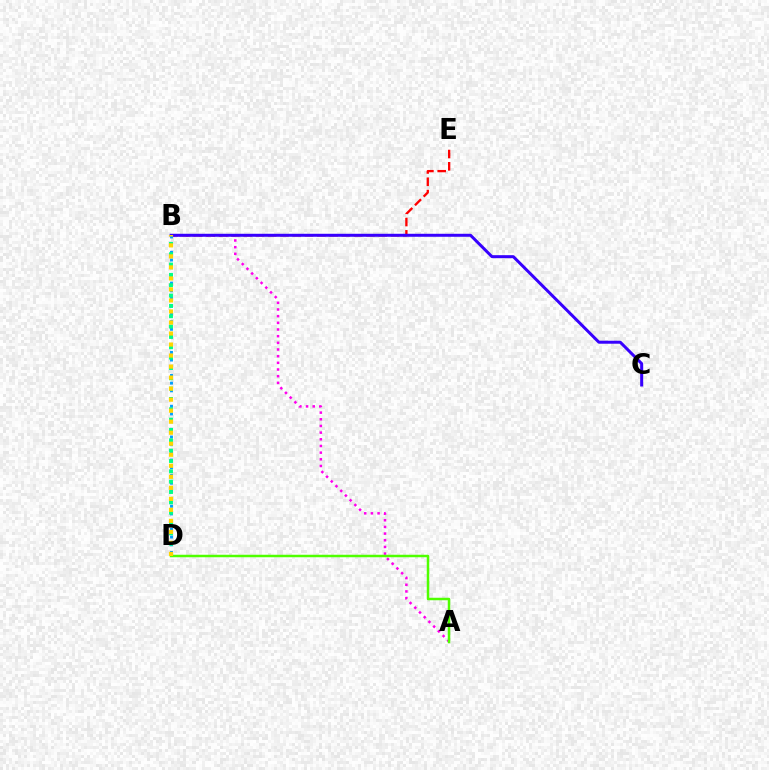{('A', 'B'): [{'color': '#ff00ed', 'line_style': 'dotted', 'thickness': 1.81}], ('B', 'E'): [{'color': '#ff0000', 'line_style': 'dashed', 'thickness': 1.67}], ('B', 'C'): [{'color': '#3700ff', 'line_style': 'solid', 'thickness': 2.16}], ('B', 'D'): [{'color': '#009eff', 'line_style': 'dotted', 'thickness': 2.09}, {'color': '#00ff86', 'line_style': 'dotted', 'thickness': 2.81}, {'color': '#ffd500', 'line_style': 'dotted', 'thickness': 2.99}], ('A', 'D'): [{'color': '#4fff00', 'line_style': 'solid', 'thickness': 1.79}]}